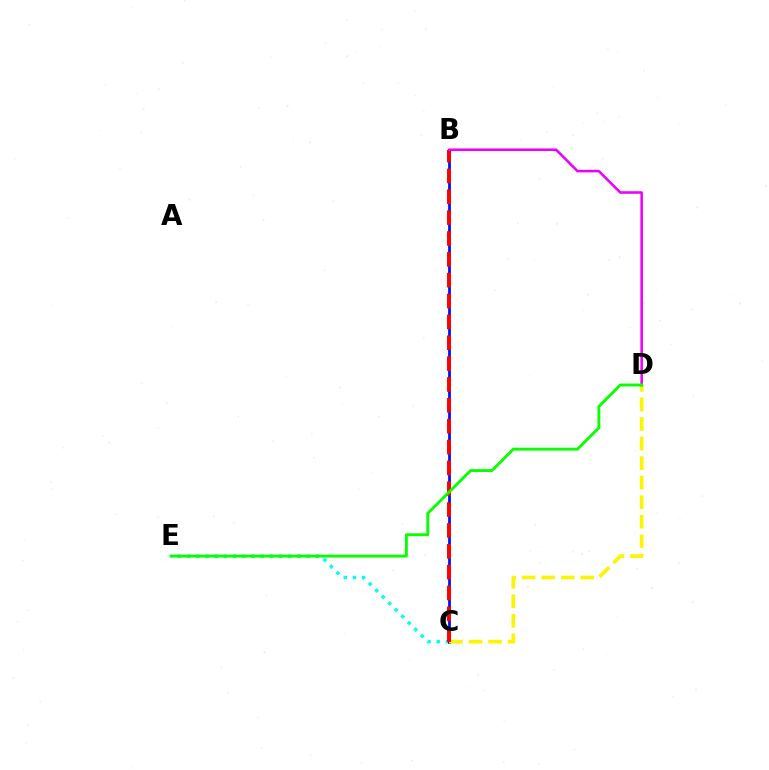{('C', 'E'): [{'color': '#00fff6', 'line_style': 'dotted', 'thickness': 2.5}], ('B', 'C'): [{'color': '#0010ff', 'line_style': 'solid', 'thickness': 1.99}, {'color': '#ff0000', 'line_style': 'dashed', 'thickness': 2.83}], ('C', 'D'): [{'color': '#fcf500', 'line_style': 'dashed', 'thickness': 2.65}], ('B', 'D'): [{'color': '#ee00ff', 'line_style': 'solid', 'thickness': 1.84}], ('D', 'E'): [{'color': '#08ff00', 'line_style': 'solid', 'thickness': 2.07}]}